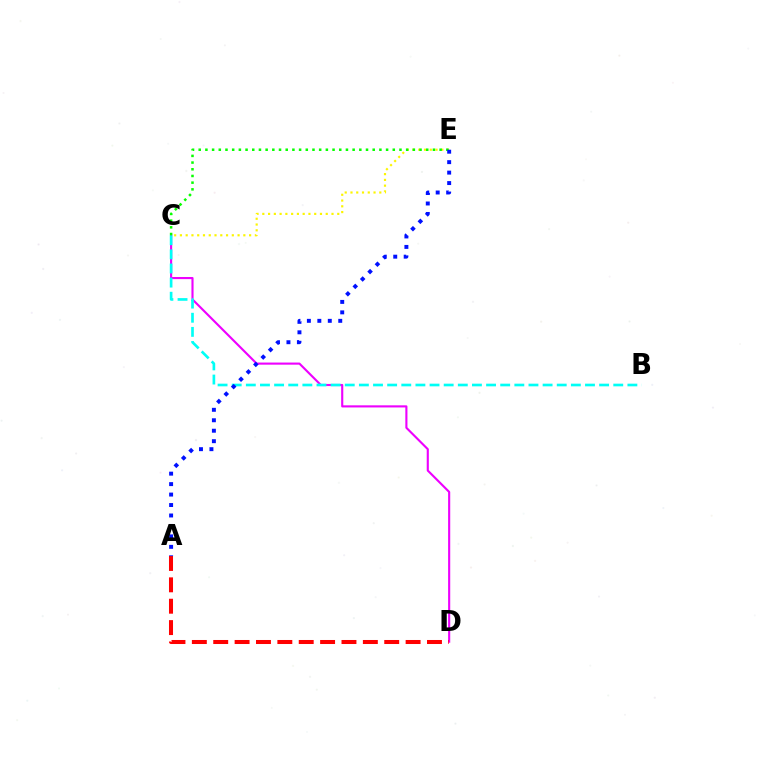{('C', 'D'): [{'color': '#ee00ff', 'line_style': 'solid', 'thickness': 1.53}], ('B', 'C'): [{'color': '#00fff6', 'line_style': 'dashed', 'thickness': 1.92}], ('C', 'E'): [{'color': '#fcf500', 'line_style': 'dotted', 'thickness': 1.57}, {'color': '#08ff00', 'line_style': 'dotted', 'thickness': 1.82}], ('A', 'D'): [{'color': '#ff0000', 'line_style': 'dashed', 'thickness': 2.9}], ('A', 'E'): [{'color': '#0010ff', 'line_style': 'dotted', 'thickness': 2.84}]}